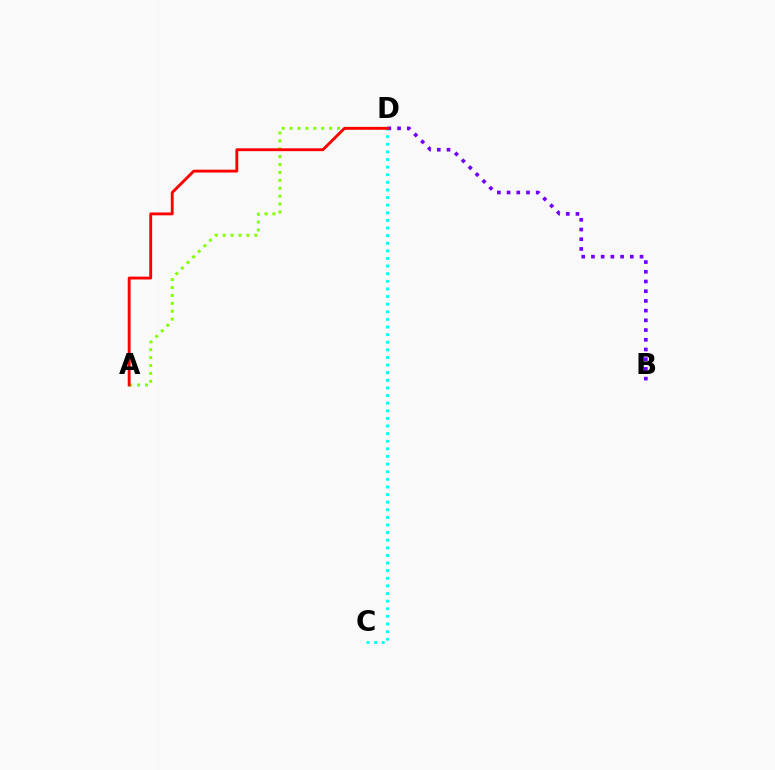{('A', 'D'): [{'color': '#84ff00', 'line_style': 'dotted', 'thickness': 2.15}, {'color': '#ff0000', 'line_style': 'solid', 'thickness': 2.06}], ('B', 'D'): [{'color': '#7200ff', 'line_style': 'dotted', 'thickness': 2.64}], ('C', 'D'): [{'color': '#00fff6', 'line_style': 'dotted', 'thickness': 2.07}]}